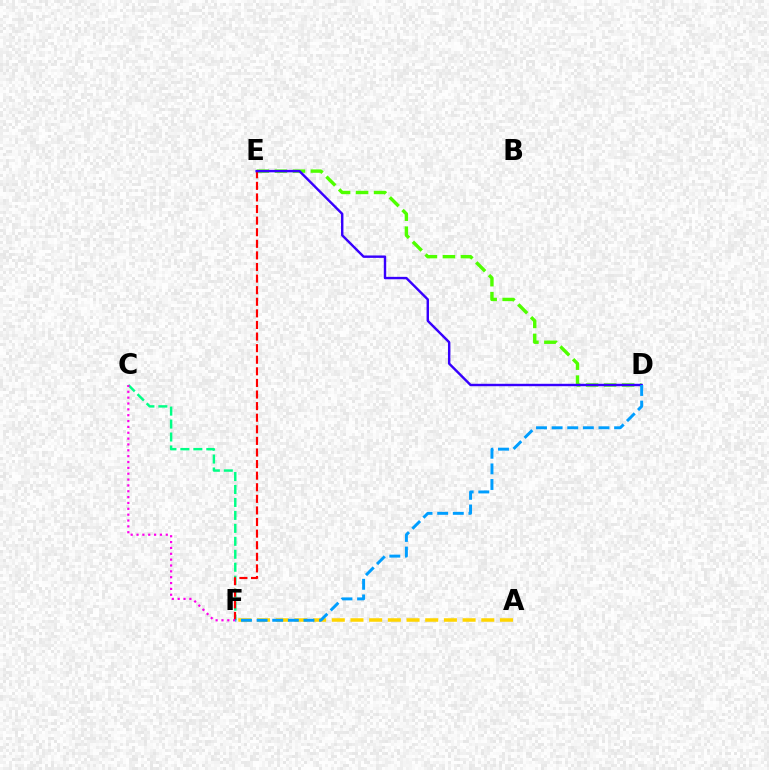{('D', 'E'): [{'color': '#4fff00', 'line_style': 'dashed', 'thickness': 2.44}, {'color': '#3700ff', 'line_style': 'solid', 'thickness': 1.74}], ('C', 'F'): [{'color': '#00ff86', 'line_style': 'dashed', 'thickness': 1.76}, {'color': '#ff00ed', 'line_style': 'dotted', 'thickness': 1.59}], ('E', 'F'): [{'color': '#ff0000', 'line_style': 'dashed', 'thickness': 1.57}], ('A', 'F'): [{'color': '#ffd500', 'line_style': 'dashed', 'thickness': 2.54}], ('D', 'F'): [{'color': '#009eff', 'line_style': 'dashed', 'thickness': 2.12}]}